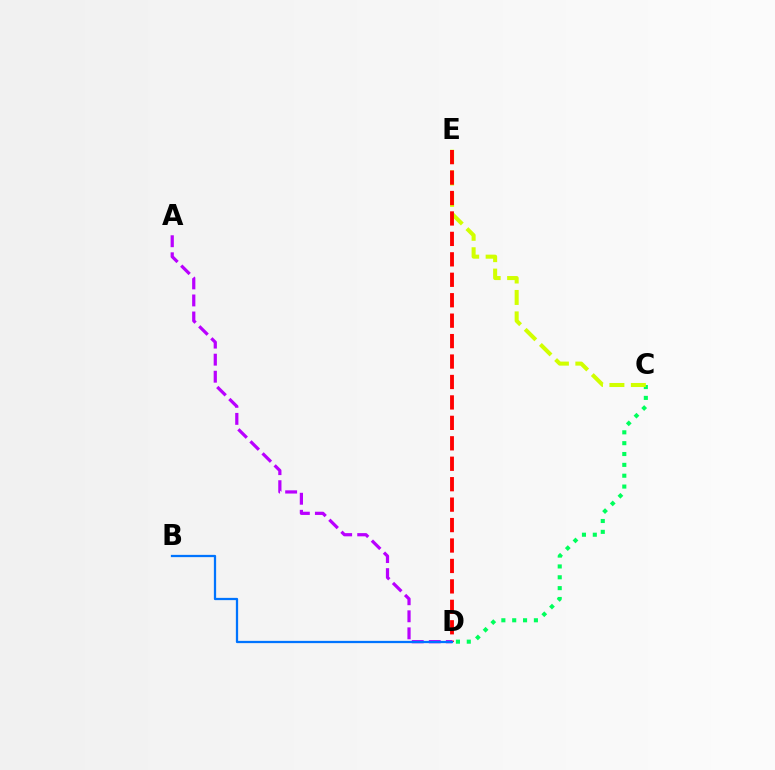{('C', 'D'): [{'color': '#00ff5c', 'line_style': 'dotted', 'thickness': 2.95}], ('C', 'E'): [{'color': '#d1ff00', 'line_style': 'dashed', 'thickness': 2.91}], ('D', 'E'): [{'color': '#ff0000', 'line_style': 'dashed', 'thickness': 2.78}], ('A', 'D'): [{'color': '#b900ff', 'line_style': 'dashed', 'thickness': 2.32}], ('B', 'D'): [{'color': '#0074ff', 'line_style': 'solid', 'thickness': 1.63}]}